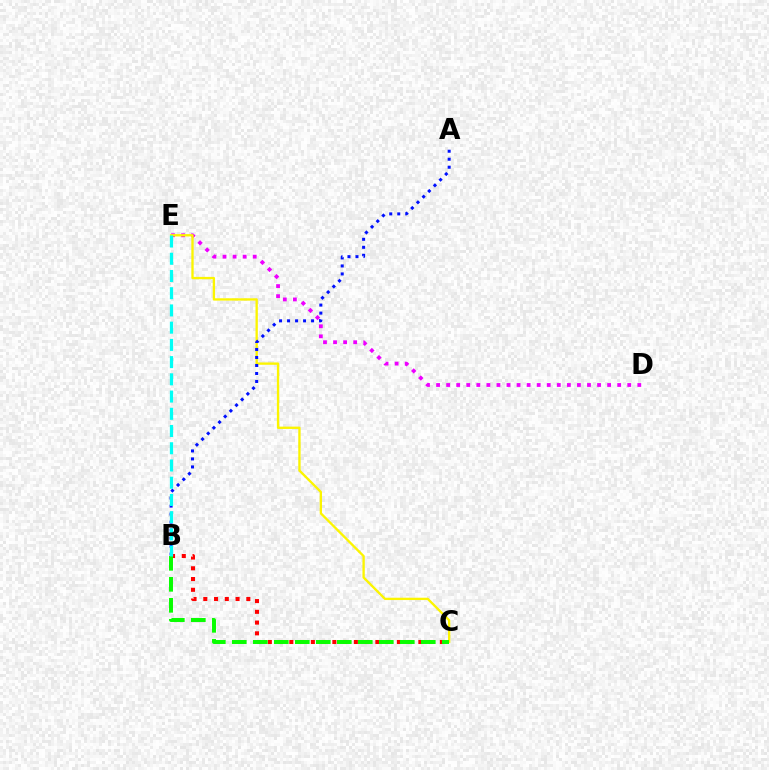{('D', 'E'): [{'color': '#ee00ff', 'line_style': 'dotted', 'thickness': 2.73}], ('C', 'E'): [{'color': '#fcf500', 'line_style': 'solid', 'thickness': 1.68}], ('B', 'C'): [{'color': '#ff0000', 'line_style': 'dotted', 'thickness': 2.92}, {'color': '#08ff00', 'line_style': 'dashed', 'thickness': 2.85}], ('A', 'B'): [{'color': '#0010ff', 'line_style': 'dotted', 'thickness': 2.17}], ('B', 'E'): [{'color': '#00fff6', 'line_style': 'dashed', 'thickness': 2.34}]}